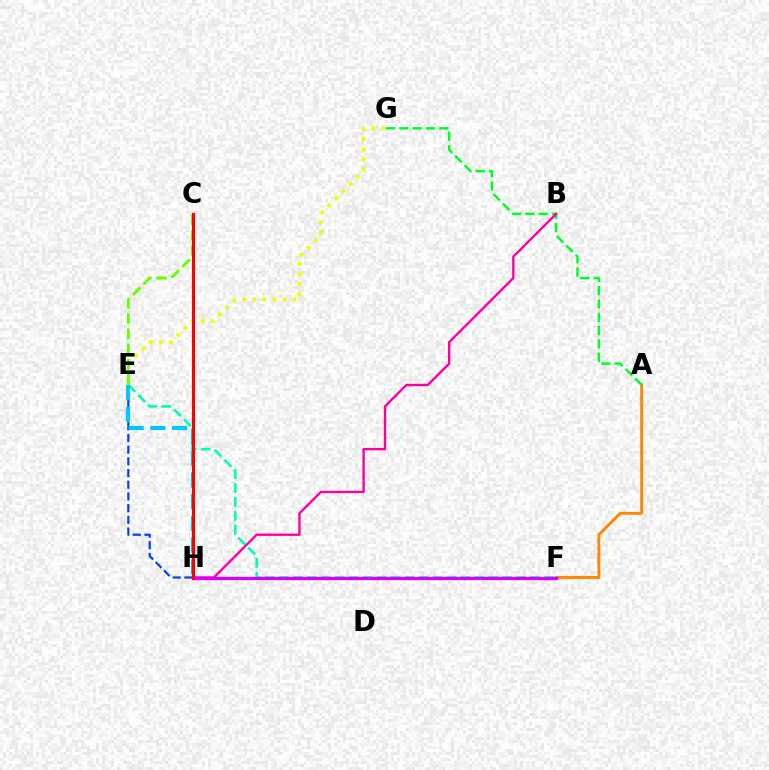{('A', 'F'): [{'color': '#ff8800', 'line_style': 'solid', 'thickness': 2.11}], ('C', 'H'): [{'color': '#4f00ff', 'line_style': 'dashed', 'thickness': 2.16}, {'color': '#ff0000', 'line_style': 'solid', 'thickness': 2.25}], ('E', 'F'): [{'color': '#00ffaf', 'line_style': 'dashed', 'thickness': 1.9}], ('E', 'H'): [{'color': '#003fff', 'line_style': 'dashed', 'thickness': 1.59}, {'color': '#00c7ff', 'line_style': 'dashed', 'thickness': 2.96}], ('A', 'G'): [{'color': '#00ff27', 'line_style': 'dashed', 'thickness': 1.81}], ('B', 'H'): [{'color': '#ff00a0', 'line_style': 'solid', 'thickness': 1.7}], ('E', 'G'): [{'color': '#eeff00', 'line_style': 'dotted', 'thickness': 2.74}], ('C', 'E'): [{'color': '#66ff00', 'line_style': 'dashed', 'thickness': 2.08}], ('F', 'H'): [{'color': '#d600ff', 'line_style': 'solid', 'thickness': 2.4}]}